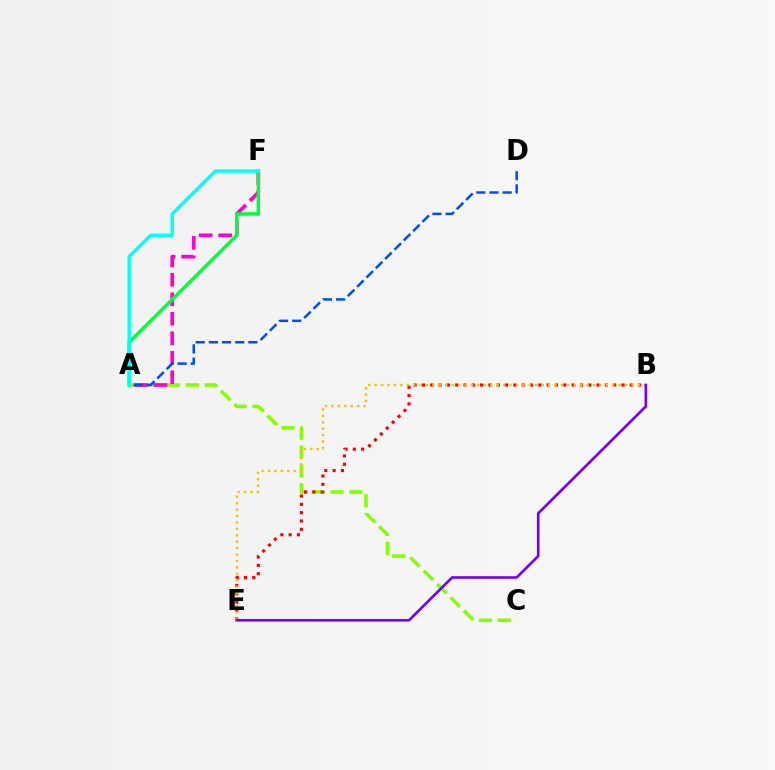{('A', 'C'): [{'color': '#84ff00', 'line_style': 'dashed', 'thickness': 2.56}], ('A', 'F'): [{'color': '#ff00cf', 'line_style': 'dashed', 'thickness': 2.65}, {'color': '#00ff39', 'line_style': 'solid', 'thickness': 2.47}, {'color': '#00fff6', 'line_style': 'solid', 'thickness': 2.43}], ('B', 'E'): [{'color': '#ff0000', 'line_style': 'dotted', 'thickness': 2.26}, {'color': '#ffbd00', 'line_style': 'dotted', 'thickness': 1.74}, {'color': '#7200ff', 'line_style': 'solid', 'thickness': 1.9}], ('A', 'D'): [{'color': '#004bff', 'line_style': 'dashed', 'thickness': 1.79}]}